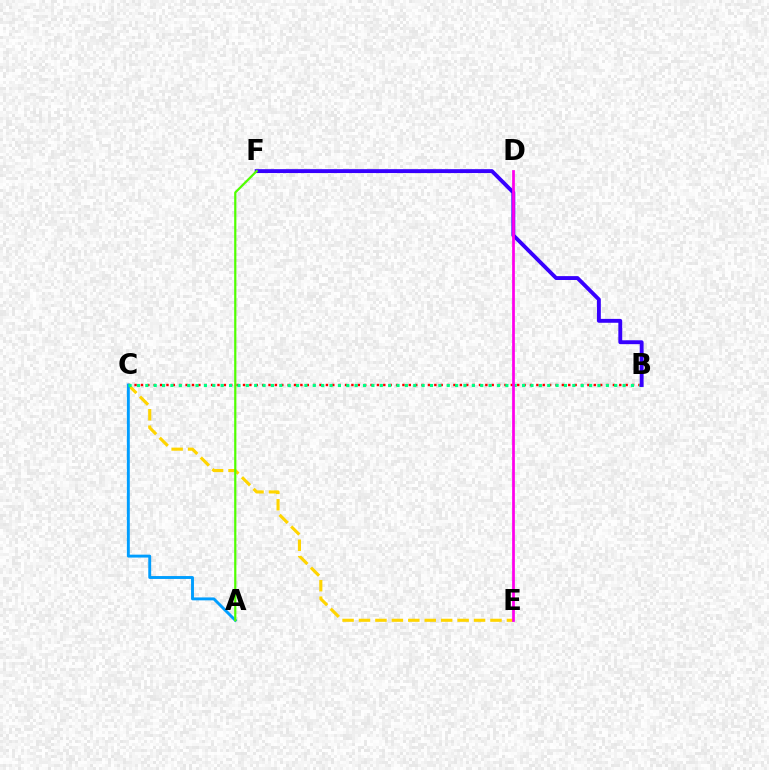{('C', 'E'): [{'color': '#ffd500', 'line_style': 'dashed', 'thickness': 2.23}], ('B', 'C'): [{'color': '#ff0000', 'line_style': 'dotted', 'thickness': 1.73}, {'color': '#00ff86', 'line_style': 'dotted', 'thickness': 2.27}], ('A', 'C'): [{'color': '#009eff', 'line_style': 'solid', 'thickness': 2.09}], ('B', 'F'): [{'color': '#3700ff', 'line_style': 'solid', 'thickness': 2.79}], ('A', 'F'): [{'color': '#4fff00', 'line_style': 'solid', 'thickness': 1.58}], ('D', 'E'): [{'color': '#ff00ed', 'line_style': 'solid', 'thickness': 1.97}]}